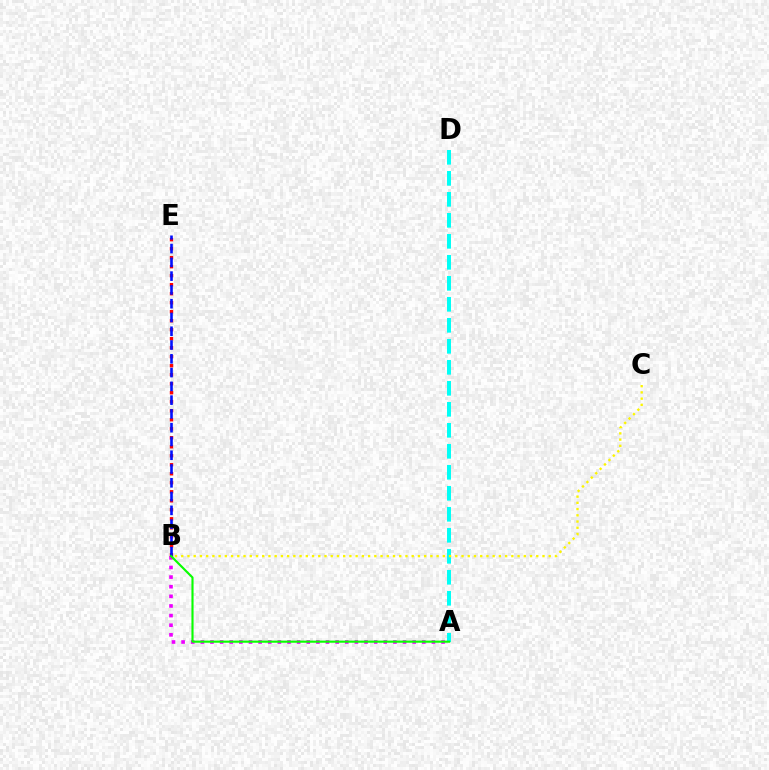{('B', 'E'): [{'color': '#ff0000', 'line_style': 'dotted', 'thickness': 2.45}, {'color': '#0010ff', 'line_style': 'dashed', 'thickness': 1.87}], ('A', 'D'): [{'color': '#00fff6', 'line_style': 'dashed', 'thickness': 2.85}], ('A', 'B'): [{'color': '#ee00ff', 'line_style': 'dotted', 'thickness': 2.62}, {'color': '#08ff00', 'line_style': 'solid', 'thickness': 1.53}], ('B', 'C'): [{'color': '#fcf500', 'line_style': 'dotted', 'thickness': 1.69}]}